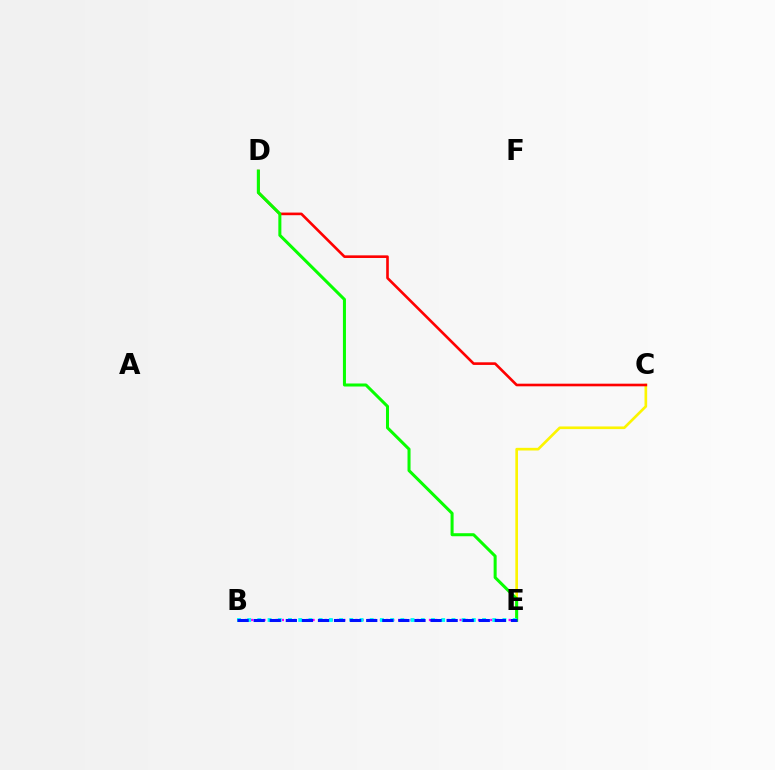{('C', 'E'): [{'color': '#fcf500', 'line_style': 'solid', 'thickness': 1.91}], ('C', 'D'): [{'color': '#ff0000', 'line_style': 'solid', 'thickness': 1.89}], ('B', 'E'): [{'color': '#ee00ff', 'line_style': 'dotted', 'thickness': 1.67}, {'color': '#00fff6', 'line_style': 'dotted', 'thickness': 2.77}, {'color': '#0010ff', 'line_style': 'dashed', 'thickness': 2.18}], ('D', 'E'): [{'color': '#08ff00', 'line_style': 'solid', 'thickness': 2.18}]}